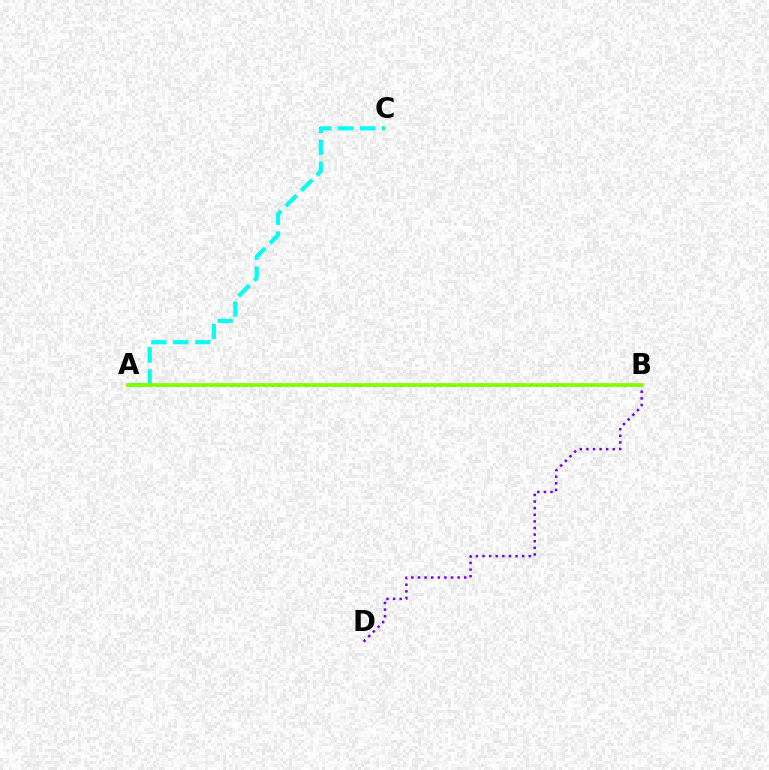{('A', 'B'): [{'color': '#ff0000', 'line_style': 'dotted', 'thickness': 1.84}, {'color': '#84ff00', 'line_style': 'solid', 'thickness': 2.67}], ('B', 'D'): [{'color': '#7200ff', 'line_style': 'dotted', 'thickness': 1.8}], ('A', 'C'): [{'color': '#00fff6', 'line_style': 'dashed', 'thickness': 2.98}]}